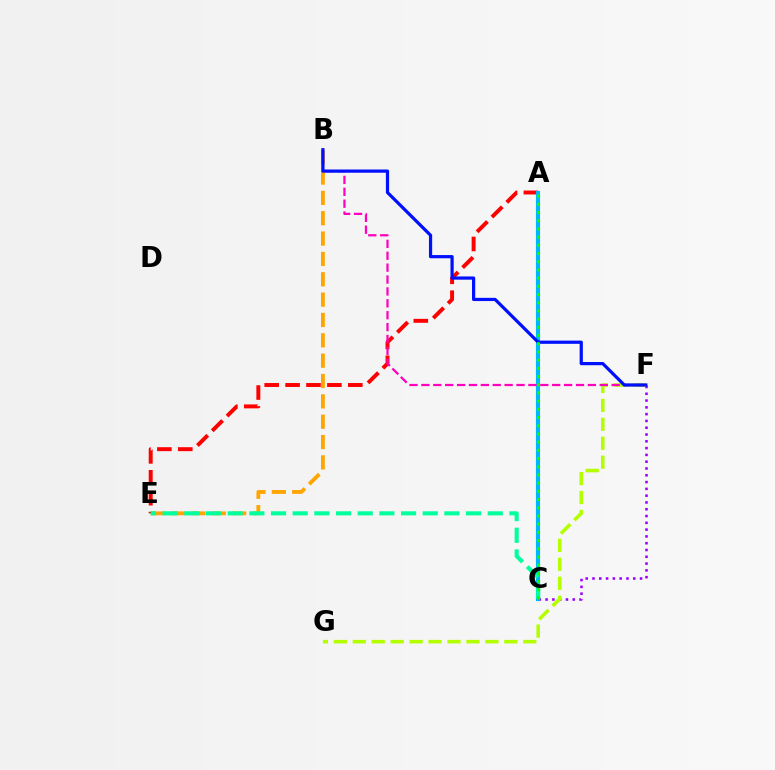{('C', 'F'): [{'color': '#9b00ff', 'line_style': 'dotted', 'thickness': 1.85}], ('B', 'E'): [{'color': '#ffa500', 'line_style': 'dashed', 'thickness': 2.76}], ('A', 'E'): [{'color': '#ff0000', 'line_style': 'dashed', 'thickness': 2.84}], ('A', 'C'): [{'color': '#00b5ff', 'line_style': 'solid', 'thickness': 2.97}, {'color': '#08ff00', 'line_style': 'dotted', 'thickness': 2.23}], ('F', 'G'): [{'color': '#b3ff00', 'line_style': 'dashed', 'thickness': 2.57}], ('B', 'F'): [{'color': '#ff00bd', 'line_style': 'dashed', 'thickness': 1.62}, {'color': '#0010ff', 'line_style': 'solid', 'thickness': 2.31}], ('C', 'E'): [{'color': '#00ff9d', 'line_style': 'dashed', 'thickness': 2.94}]}